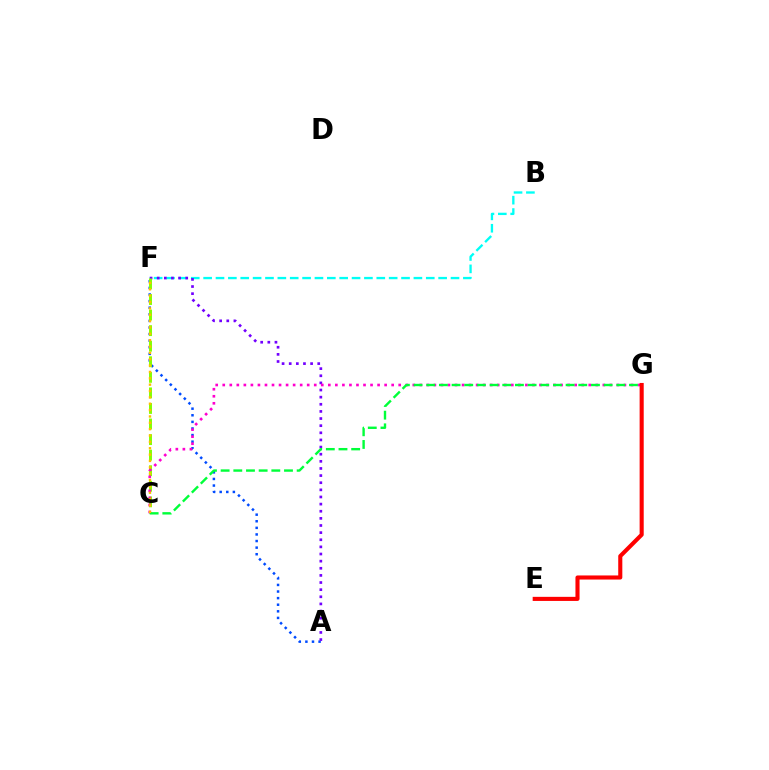{('A', 'F'): [{'color': '#004bff', 'line_style': 'dotted', 'thickness': 1.79}, {'color': '#7200ff', 'line_style': 'dotted', 'thickness': 1.94}], ('B', 'F'): [{'color': '#00fff6', 'line_style': 'dashed', 'thickness': 1.68}], ('C', 'F'): [{'color': '#84ff00', 'line_style': 'dashed', 'thickness': 2.11}, {'color': '#ffbd00', 'line_style': 'dotted', 'thickness': 1.73}], ('C', 'G'): [{'color': '#ff00cf', 'line_style': 'dotted', 'thickness': 1.91}, {'color': '#00ff39', 'line_style': 'dashed', 'thickness': 1.72}], ('E', 'G'): [{'color': '#ff0000', 'line_style': 'solid', 'thickness': 2.94}]}